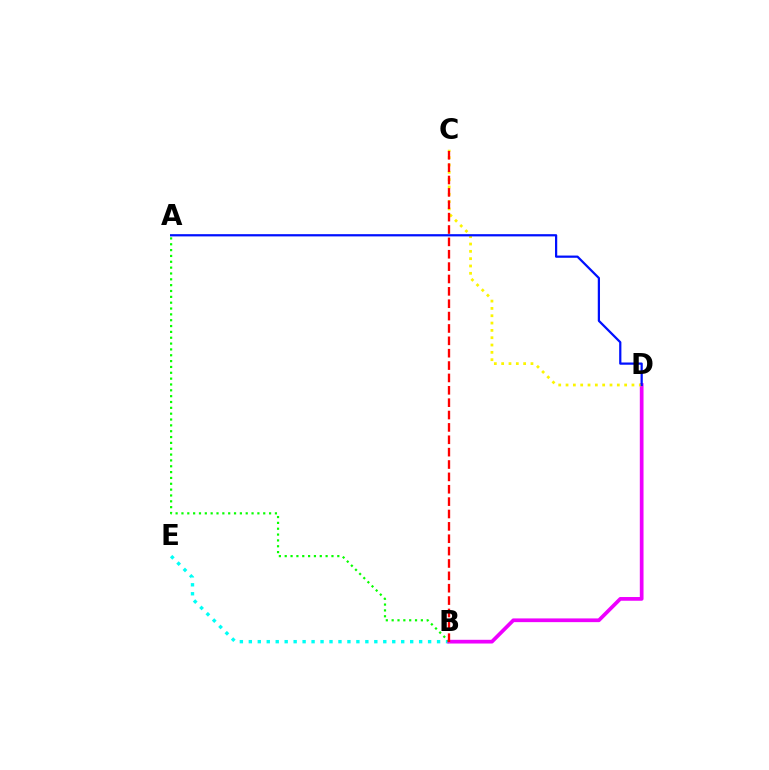{('B', 'E'): [{'color': '#00fff6', 'line_style': 'dotted', 'thickness': 2.44}], ('B', 'D'): [{'color': '#ee00ff', 'line_style': 'solid', 'thickness': 2.68}], ('C', 'D'): [{'color': '#fcf500', 'line_style': 'dotted', 'thickness': 1.99}], ('A', 'B'): [{'color': '#08ff00', 'line_style': 'dotted', 'thickness': 1.59}], ('A', 'D'): [{'color': '#0010ff', 'line_style': 'solid', 'thickness': 1.61}], ('B', 'C'): [{'color': '#ff0000', 'line_style': 'dashed', 'thickness': 1.68}]}